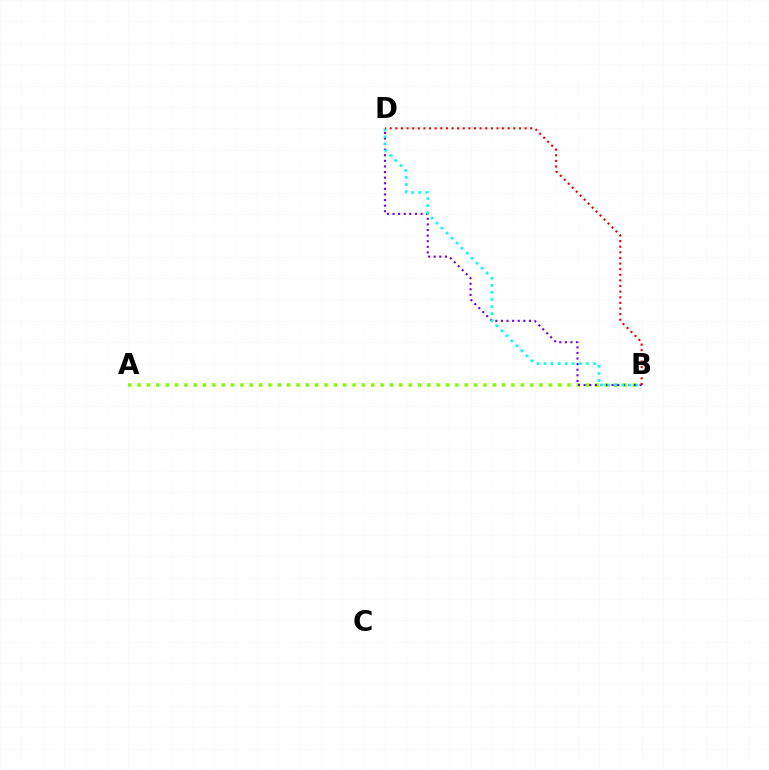{('A', 'B'): [{'color': '#84ff00', 'line_style': 'dotted', 'thickness': 2.54}], ('B', 'D'): [{'color': '#7200ff', 'line_style': 'dotted', 'thickness': 1.52}, {'color': '#00fff6', 'line_style': 'dotted', 'thickness': 1.92}, {'color': '#ff0000', 'line_style': 'dotted', 'thickness': 1.53}]}